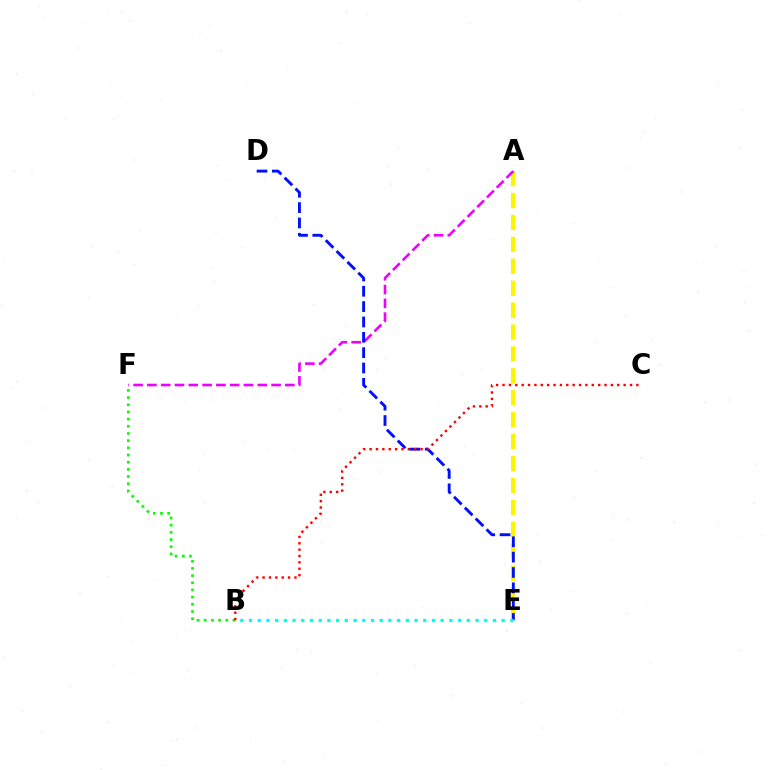{('A', 'E'): [{'color': '#fcf500', 'line_style': 'dashed', 'thickness': 2.98}], ('A', 'F'): [{'color': '#ee00ff', 'line_style': 'dashed', 'thickness': 1.87}], ('D', 'E'): [{'color': '#0010ff', 'line_style': 'dashed', 'thickness': 2.08}], ('B', 'F'): [{'color': '#08ff00', 'line_style': 'dotted', 'thickness': 1.95}], ('B', 'E'): [{'color': '#00fff6', 'line_style': 'dotted', 'thickness': 2.37}], ('B', 'C'): [{'color': '#ff0000', 'line_style': 'dotted', 'thickness': 1.73}]}